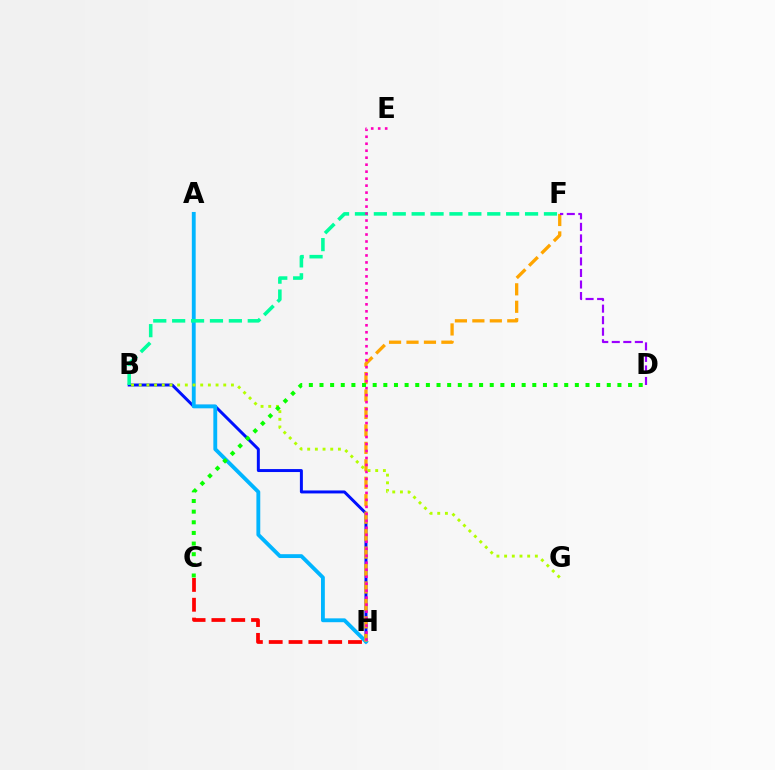{('B', 'H'): [{'color': '#0010ff', 'line_style': 'solid', 'thickness': 2.14}], ('A', 'H'): [{'color': '#00b5ff', 'line_style': 'solid', 'thickness': 2.77}], ('B', 'F'): [{'color': '#00ff9d', 'line_style': 'dashed', 'thickness': 2.57}], ('F', 'H'): [{'color': '#ffa500', 'line_style': 'dashed', 'thickness': 2.37}], ('E', 'H'): [{'color': '#ff00bd', 'line_style': 'dotted', 'thickness': 1.9}], ('B', 'G'): [{'color': '#b3ff00', 'line_style': 'dotted', 'thickness': 2.09}], ('C', 'H'): [{'color': '#ff0000', 'line_style': 'dashed', 'thickness': 2.69}], ('D', 'F'): [{'color': '#9b00ff', 'line_style': 'dashed', 'thickness': 1.57}], ('C', 'D'): [{'color': '#08ff00', 'line_style': 'dotted', 'thickness': 2.89}]}